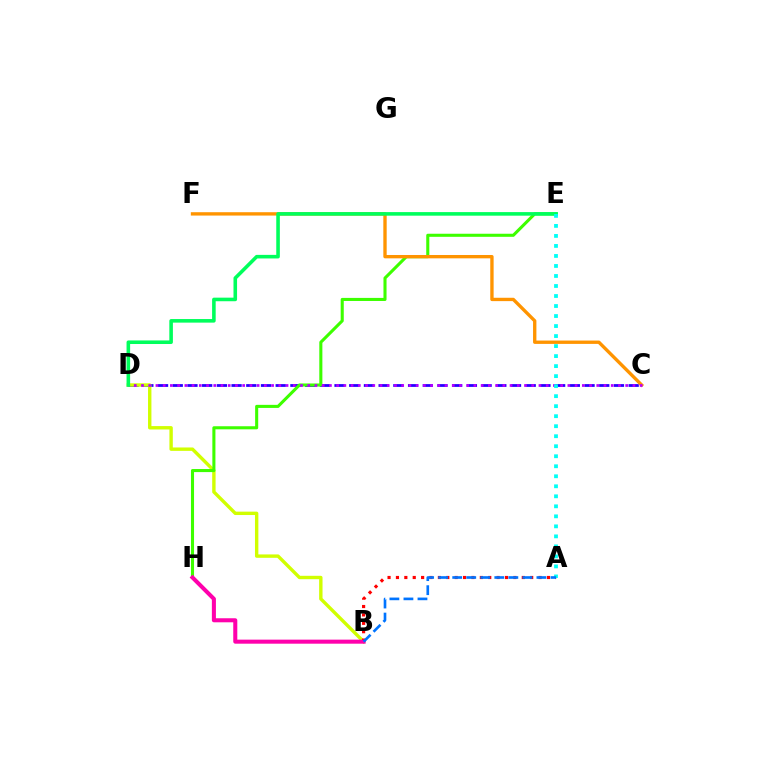{('C', 'D'): [{'color': '#2500ff', 'line_style': 'dashed', 'thickness': 2.0}, {'color': '#b900ff', 'line_style': 'dotted', 'thickness': 1.96}], ('B', 'D'): [{'color': '#d1ff00', 'line_style': 'solid', 'thickness': 2.44}], ('A', 'B'): [{'color': '#ff0000', 'line_style': 'dotted', 'thickness': 2.28}, {'color': '#0074ff', 'line_style': 'dashed', 'thickness': 1.91}], ('E', 'H'): [{'color': '#3dff00', 'line_style': 'solid', 'thickness': 2.21}], ('C', 'F'): [{'color': '#ff9400', 'line_style': 'solid', 'thickness': 2.41}], ('B', 'H'): [{'color': '#ff00ac', 'line_style': 'solid', 'thickness': 2.92}], ('D', 'E'): [{'color': '#00ff5c', 'line_style': 'solid', 'thickness': 2.58}], ('A', 'E'): [{'color': '#00fff6', 'line_style': 'dotted', 'thickness': 2.72}]}